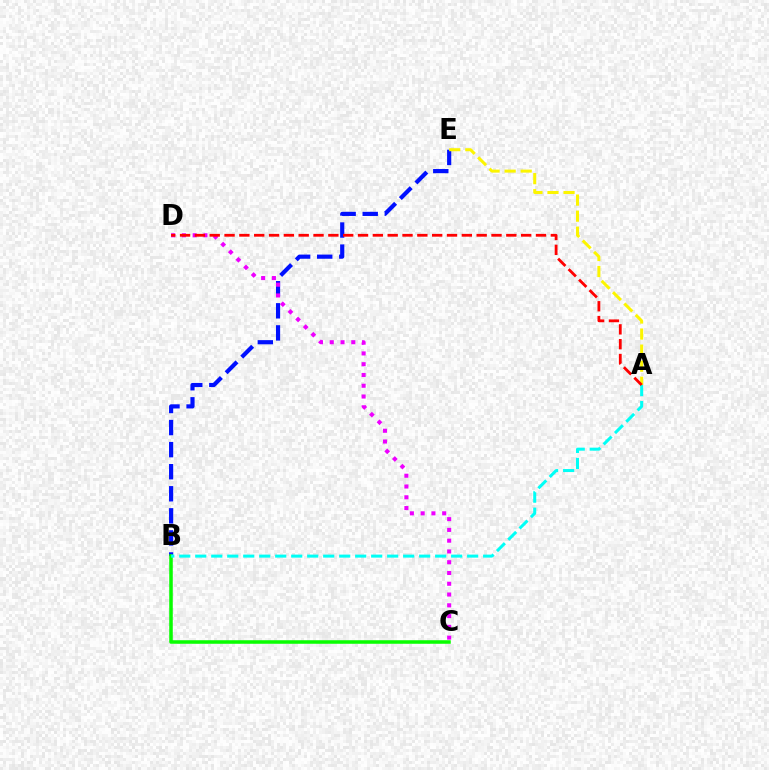{('B', 'E'): [{'color': '#0010ff', 'line_style': 'dashed', 'thickness': 3.0}], ('A', 'E'): [{'color': '#fcf500', 'line_style': 'dashed', 'thickness': 2.18}], ('B', 'C'): [{'color': '#08ff00', 'line_style': 'solid', 'thickness': 2.55}], ('C', 'D'): [{'color': '#ee00ff', 'line_style': 'dotted', 'thickness': 2.93}], ('A', 'B'): [{'color': '#00fff6', 'line_style': 'dashed', 'thickness': 2.17}], ('A', 'D'): [{'color': '#ff0000', 'line_style': 'dashed', 'thickness': 2.01}]}